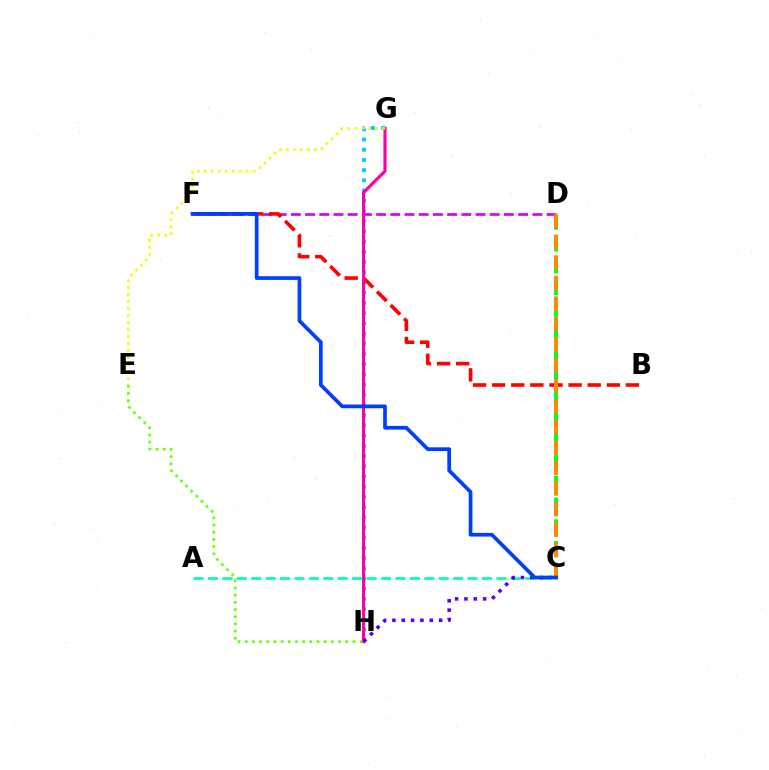{('G', 'H'): [{'color': '#00c7ff', 'line_style': 'dotted', 'thickness': 2.77}, {'color': '#ff00a0', 'line_style': 'solid', 'thickness': 2.26}], ('D', 'F'): [{'color': '#d600ff', 'line_style': 'dashed', 'thickness': 1.93}], ('C', 'D'): [{'color': '#00ff27', 'line_style': 'dashed', 'thickness': 2.96}, {'color': '#ff8800', 'line_style': 'dashed', 'thickness': 2.79}], ('B', 'F'): [{'color': '#ff0000', 'line_style': 'dashed', 'thickness': 2.6}], ('E', 'G'): [{'color': '#eeff00', 'line_style': 'dotted', 'thickness': 1.9}], ('E', 'H'): [{'color': '#66ff00', 'line_style': 'dotted', 'thickness': 1.95}], ('A', 'C'): [{'color': '#00ffaf', 'line_style': 'dashed', 'thickness': 1.96}], ('C', 'H'): [{'color': '#4f00ff', 'line_style': 'dotted', 'thickness': 2.54}], ('C', 'F'): [{'color': '#003fff', 'line_style': 'solid', 'thickness': 2.67}]}